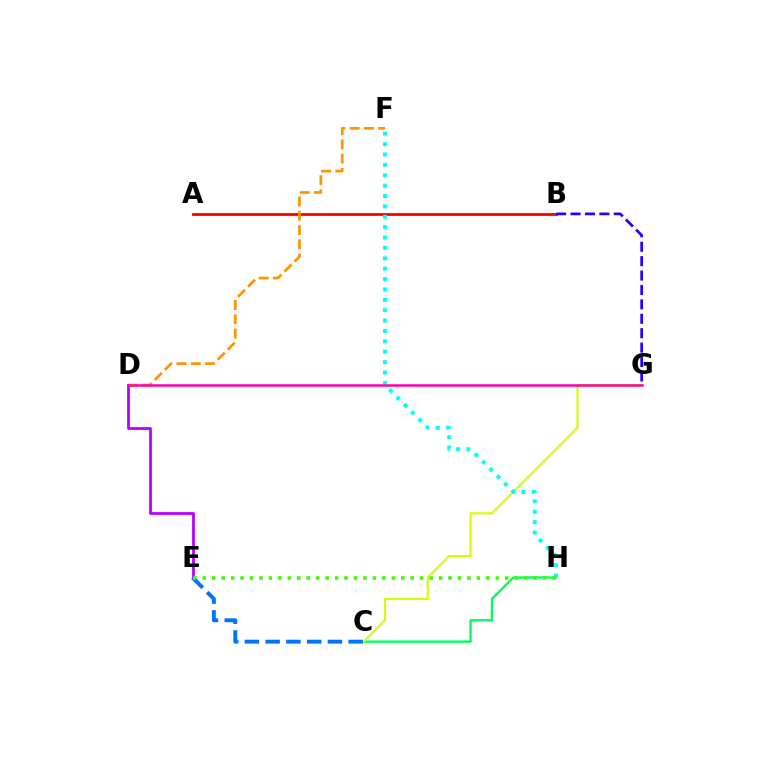{('C', 'H'): [{'color': '#00ff5c', 'line_style': 'solid', 'thickness': 1.72}], ('A', 'B'): [{'color': '#ff0000', 'line_style': 'solid', 'thickness': 2.03}], ('C', 'G'): [{'color': '#d1ff00', 'line_style': 'solid', 'thickness': 1.52}], ('D', 'E'): [{'color': '#b900ff', 'line_style': 'solid', 'thickness': 1.99}], ('D', 'F'): [{'color': '#ff9400', 'line_style': 'dashed', 'thickness': 1.94}], ('B', 'G'): [{'color': '#2500ff', 'line_style': 'dashed', 'thickness': 1.96}], ('F', 'H'): [{'color': '#00fff6', 'line_style': 'dotted', 'thickness': 2.82}], ('C', 'E'): [{'color': '#0074ff', 'line_style': 'dashed', 'thickness': 2.82}], ('E', 'H'): [{'color': '#3dff00', 'line_style': 'dotted', 'thickness': 2.57}], ('D', 'G'): [{'color': '#ff00ac', 'line_style': 'solid', 'thickness': 1.82}]}